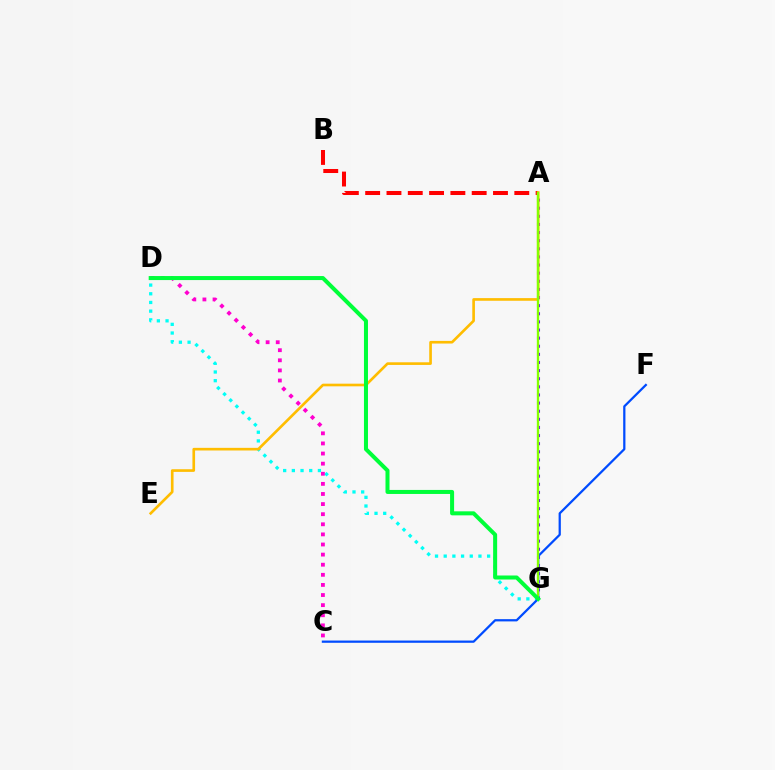{('D', 'G'): [{'color': '#00fff6', 'line_style': 'dotted', 'thickness': 2.36}, {'color': '#00ff39', 'line_style': 'solid', 'thickness': 2.89}], ('A', 'G'): [{'color': '#7200ff', 'line_style': 'dotted', 'thickness': 2.21}, {'color': '#84ff00', 'line_style': 'solid', 'thickness': 1.67}], ('A', 'B'): [{'color': '#ff0000', 'line_style': 'dashed', 'thickness': 2.89}], ('C', 'F'): [{'color': '#004bff', 'line_style': 'solid', 'thickness': 1.62}], ('A', 'E'): [{'color': '#ffbd00', 'line_style': 'solid', 'thickness': 1.9}], ('C', 'D'): [{'color': '#ff00cf', 'line_style': 'dotted', 'thickness': 2.75}]}